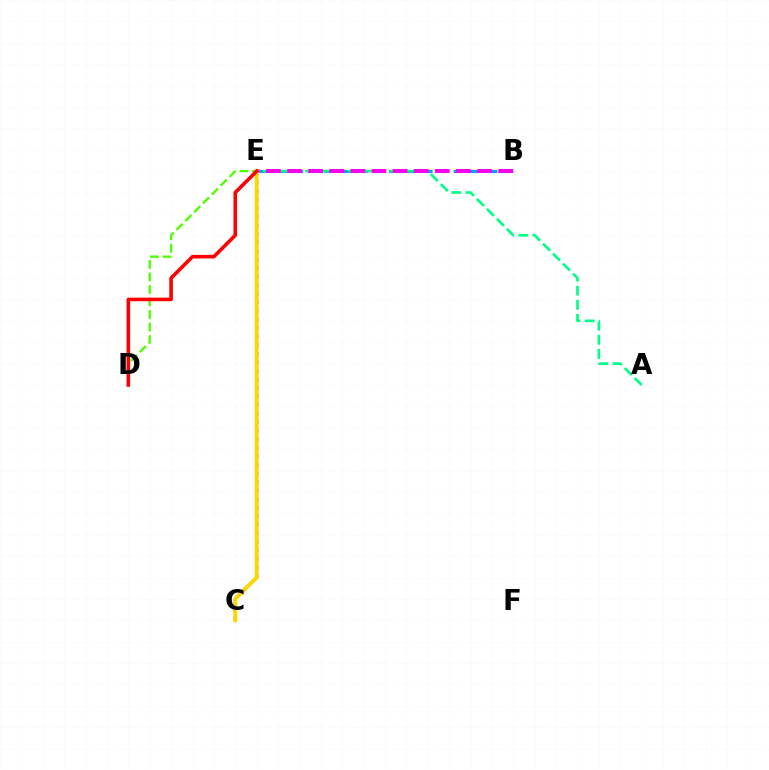{('D', 'E'): [{'color': '#4fff00', 'line_style': 'dashed', 'thickness': 1.7}, {'color': '#ff0000', 'line_style': 'solid', 'thickness': 2.59}], ('B', 'E'): [{'color': '#009eff', 'line_style': 'dashed', 'thickness': 2.2}, {'color': '#ff00ed', 'line_style': 'dashed', 'thickness': 2.87}], ('A', 'E'): [{'color': '#00ff86', 'line_style': 'dashed', 'thickness': 1.92}], ('C', 'E'): [{'color': '#3700ff', 'line_style': 'dotted', 'thickness': 2.32}, {'color': '#ffd500', 'line_style': 'solid', 'thickness': 2.78}]}